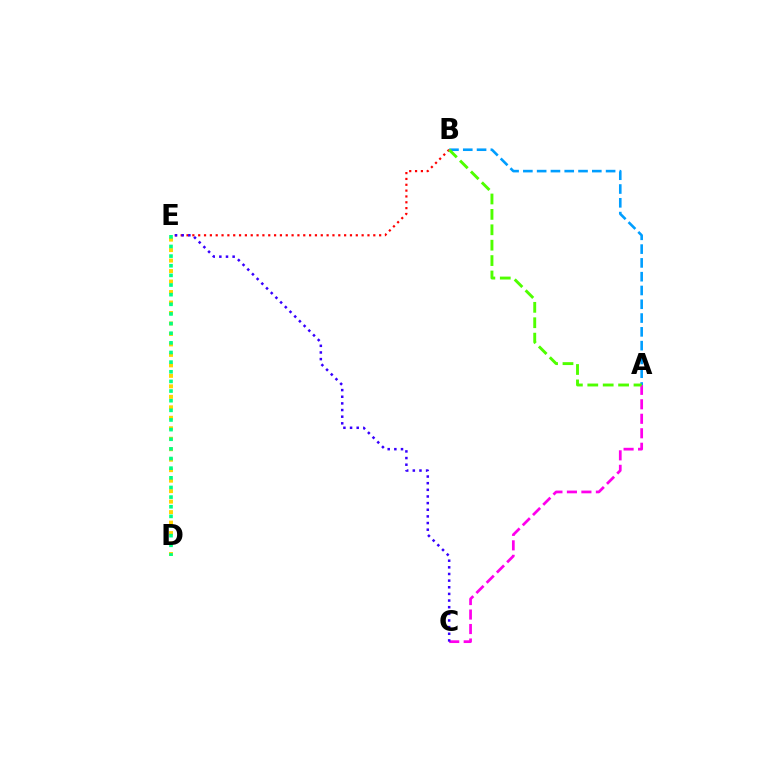{('A', 'B'): [{'color': '#009eff', 'line_style': 'dashed', 'thickness': 1.87}, {'color': '#4fff00', 'line_style': 'dashed', 'thickness': 2.09}], ('A', 'C'): [{'color': '#ff00ed', 'line_style': 'dashed', 'thickness': 1.97}], ('B', 'E'): [{'color': '#ff0000', 'line_style': 'dotted', 'thickness': 1.59}], ('C', 'E'): [{'color': '#3700ff', 'line_style': 'dotted', 'thickness': 1.81}], ('D', 'E'): [{'color': '#ffd500', 'line_style': 'dotted', 'thickness': 2.85}, {'color': '#00ff86', 'line_style': 'dotted', 'thickness': 2.62}]}